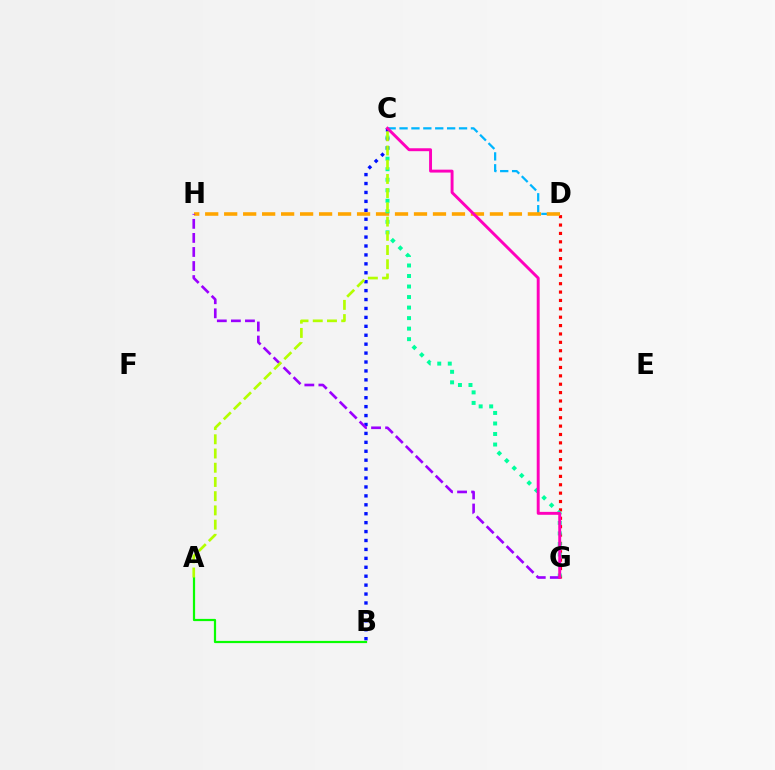{('C', 'D'): [{'color': '#00b5ff', 'line_style': 'dashed', 'thickness': 1.62}], ('D', 'G'): [{'color': '#ff0000', 'line_style': 'dotted', 'thickness': 2.28}], ('D', 'H'): [{'color': '#ffa500', 'line_style': 'dashed', 'thickness': 2.58}], ('C', 'G'): [{'color': '#00ff9d', 'line_style': 'dotted', 'thickness': 2.86}, {'color': '#ff00bd', 'line_style': 'solid', 'thickness': 2.1}], ('B', 'C'): [{'color': '#0010ff', 'line_style': 'dotted', 'thickness': 2.42}], ('G', 'H'): [{'color': '#9b00ff', 'line_style': 'dashed', 'thickness': 1.91}], ('A', 'B'): [{'color': '#08ff00', 'line_style': 'solid', 'thickness': 1.6}], ('A', 'C'): [{'color': '#b3ff00', 'line_style': 'dashed', 'thickness': 1.93}]}